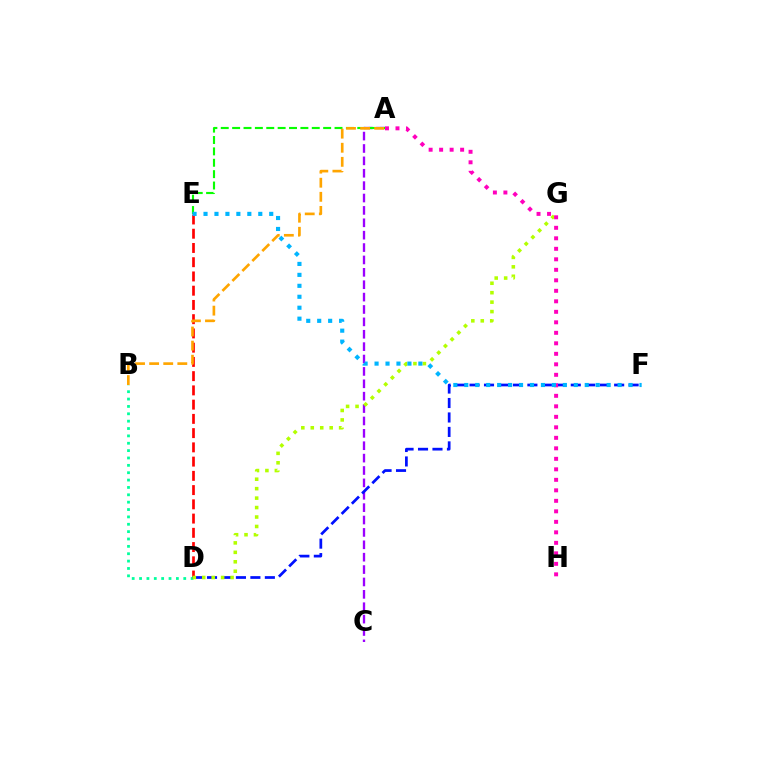{('A', 'C'): [{'color': '#9b00ff', 'line_style': 'dashed', 'thickness': 1.68}], ('D', 'E'): [{'color': '#ff0000', 'line_style': 'dashed', 'thickness': 1.93}], ('B', 'D'): [{'color': '#00ff9d', 'line_style': 'dotted', 'thickness': 2.0}], ('D', 'F'): [{'color': '#0010ff', 'line_style': 'dashed', 'thickness': 1.96}], ('A', 'E'): [{'color': '#08ff00', 'line_style': 'dashed', 'thickness': 1.55}], ('A', 'B'): [{'color': '#ffa500', 'line_style': 'dashed', 'thickness': 1.91}], ('D', 'G'): [{'color': '#b3ff00', 'line_style': 'dotted', 'thickness': 2.57}], ('A', 'H'): [{'color': '#ff00bd', 'line_style': 'dotted', 'thickness': 2.85}], ('E', 'F'): [{'color': '#00b5ff', 'line_style': 'dotted', 'thickness': 2.98}]}